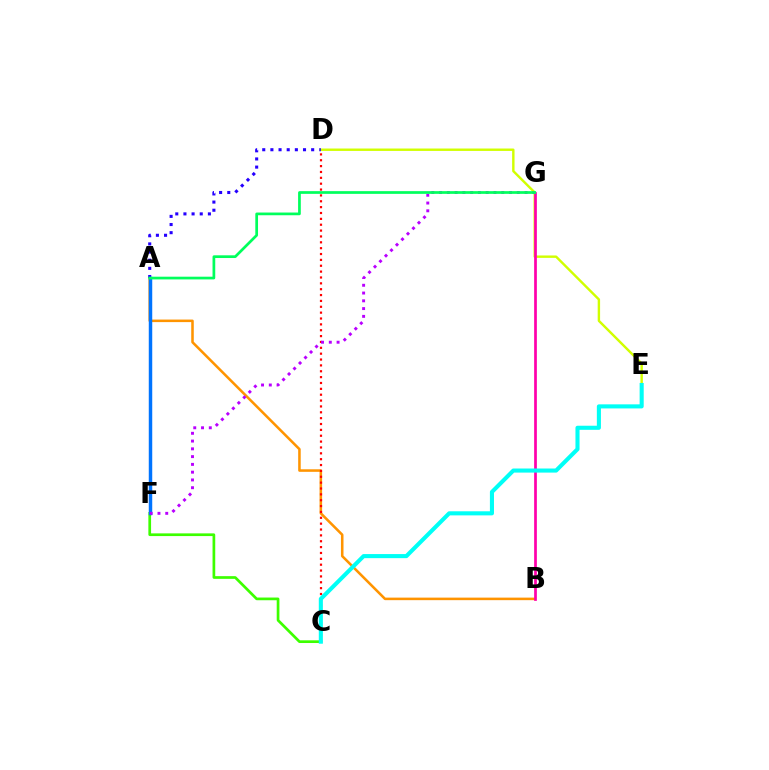{('C', 'F'): [{'color': '#3dff00', 'line_style': 'solid', 'thickness': 1.94}], ('D', 'E'): [{'color': '#d1ff00', 'line_style': 'solid', 'thickness': 1.74}], ('A', 'B'): [{'color': '#ff9400', 'line_style': 'solid', 'thickness': 1.83}], ('B', 'G'): [{'color': '#ff00ac', 'line_style': 'solid', 'thickness': 1.96}], ('C', 'D'): [{'color': '#ff0000', 'line_style': 'dotted', 'thickness': 1.59}], ('C', 'E'): [{'color': '#00fff6', 'line_style': 'solid', 'thickness': 2.94}], ('A', 'D'): [{'color': '#2500ff', 'line_style': 'dotted', 'thickness': 2.22}], ('A', 'F'): [{'color': '#0074ff', 'line_style': 'solid', 'thickness': 2.49}], ('F', 'G'): [{'color': '#b900ff', 'line_style': 'dotted', 'thickness': 2.11}], ('A', 'G'): [{'color': '#00ff5c', 'line_style': 'solid', 'thickness': 1.95}]}